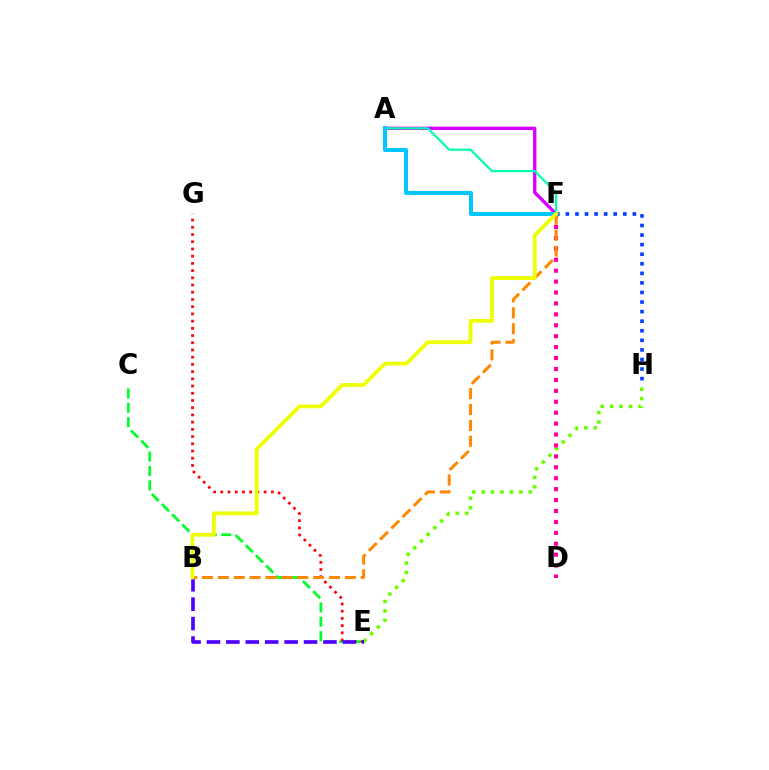{('C', 'E'): [{'color': '#00ff27', 'line_style': 'dashed', 'thickness': 1.96}], ('F', 'H'): [{'color': '#003fff', 'line_style': 'dotted', 'thickness': 2.6}], ('A', 'F'): [{'color': '#d600ff', 'line_style': 'solid', 'thickness': 2.43}, {'color': '#00ffaf', 'line_style': 'solid', 'thickness': 1.59}, {'color': '#00c7ff', 'line_style': 'solid', 'thickness': 2.88}], ('E', 'H'): [{'color': '#66ff00', 'line_style': 'dotted', 'thickness': 2.57}], ('E', 'G'): [{'color': '#ff0000', 'line_style': 'dotted', 'thickness': 1.96}], ('D', 'F'): [{'color': '#ff00a0', 'line_style': 'dotted', 'thickness': 2.97}], ('B', 'F'): [{'color': '#ff8800', 'line_style': 'dashed', 'thickness': 2.16}, {'color': '#eeff00', 'line_style': 'solid', 'thickness': 2.72}], ('B', 'E'): [{'color': '#4f00ff', 'line_style': 'dashed', 'thickness': 2.64}]}